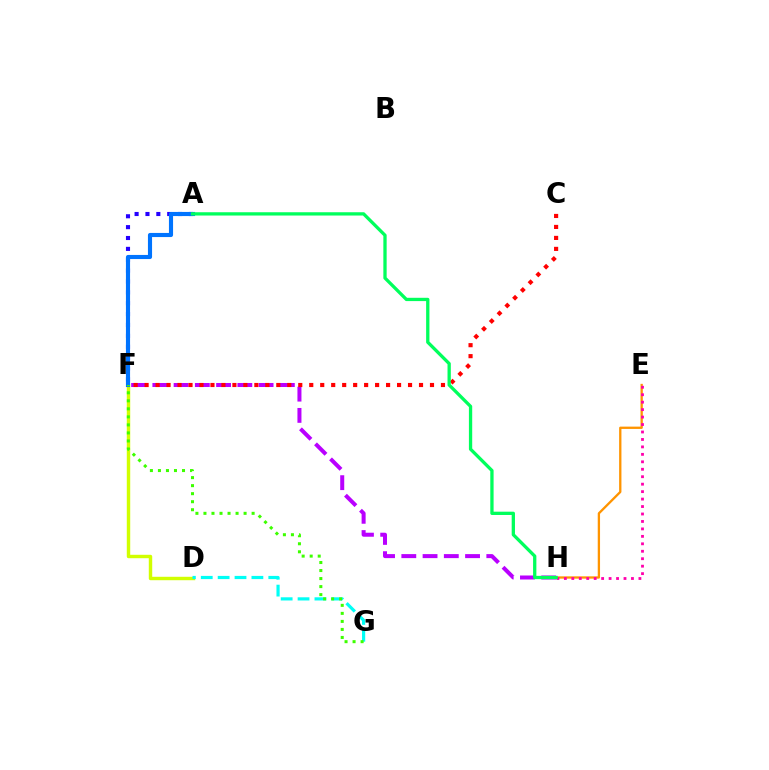{('D', 'F'): [{'color': '#d1ff00', 'line_style': 'solid', 'thickness': 2.47}], ('A', 'F'): [{'color': '#2500ff', 'line_style': 'dotted', 'thickness': 2.95}, {'color': '#0074ff', 'line_style': 'solid', 'thickness': 2.97}], ('F', 'H'): [{'color': '#b900ff', 'line_style': 'dashed', 'thickness': 2.89}], ('E', 'H'): [{'color': '#ff9400', 'line_style': 'solid', 'thickness': 1.66}, {'color': '#ff00ac', 'line_style': 'dotted', 'thickness': 2.03}], ('D', 'G'): [{'color': '#00fff6', 'line_style': 'dashed', 'thickness': 2.29}], ('C', 'F'): [{'color': '#ff0000', 'line_style': 'dotted', 'thickness': 2.98}], ('F', 'G'): [{'color': '#3dff00', 'line_style': 'dotted', 'thickness': 2.18}], ('A', 'H'): [{'color': '#00ff5c', 'line_style': 'solid', 'thickness': 2.37}]}